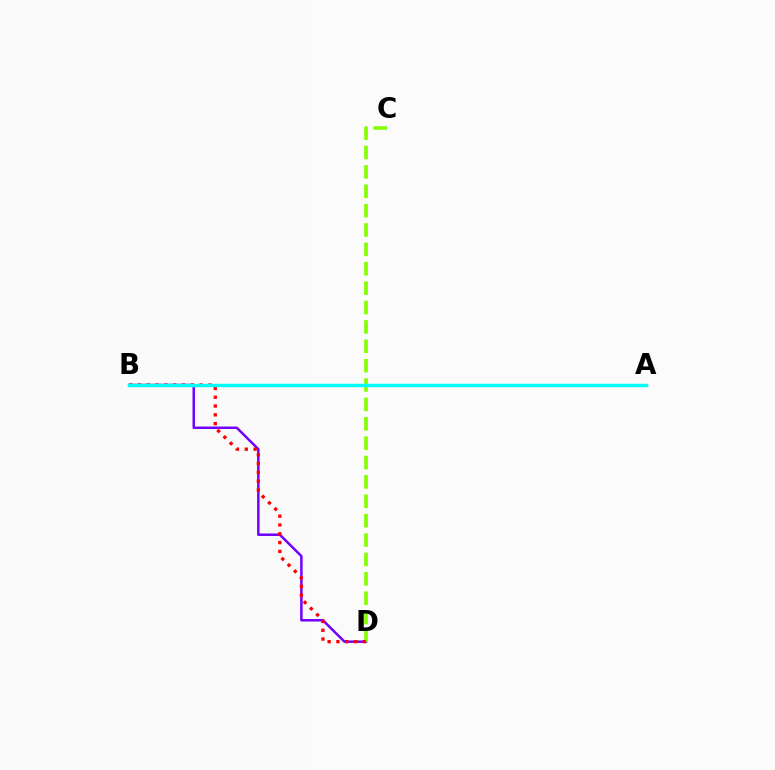{('B', 'D'): [{'color': '#7200ff', 'line_style': 'solid', 'thickness': 1.79}, {'color': '#ff0000', 'line_style': 'dotted', 'thickness': 2.39}], ('C', 'D'): [{'color': '#84ff00', 'line_style': 'dashed', 'thickness': 2.63}], ('A', 'B'): [{'color': '#00fff6', 'line_style': 'solid', 'thickness': 2.47}]}